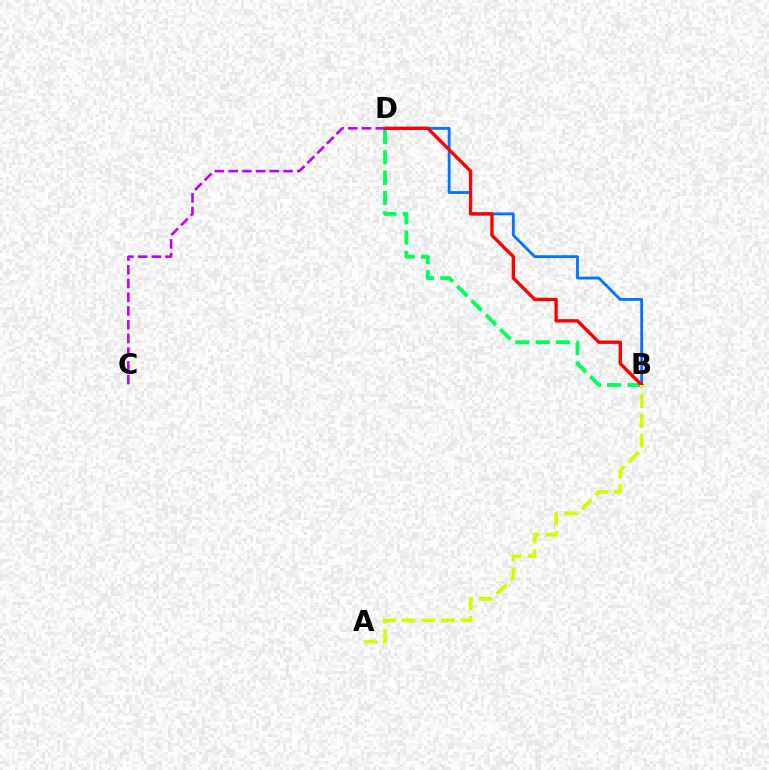{('B', 'D'): [{'color': '#0074ff', 'line_style': 'solid', 'thickness': 2.04}, {'color': '#00ff5c', 'line_style': 'dashed', 'thickness': 2.76}, {'color': '#ff0000', 'line_style': 'solid', 'thickness': 2.42}], ('C', 'D'): [{'color': '#b900ff', 'line_style': 'dashed', 'thickness': 1.87}], ('A', 'B'): [{'color': '#d1ff00', 'line_style': 'dashed', 'thickness': 2.68}]}